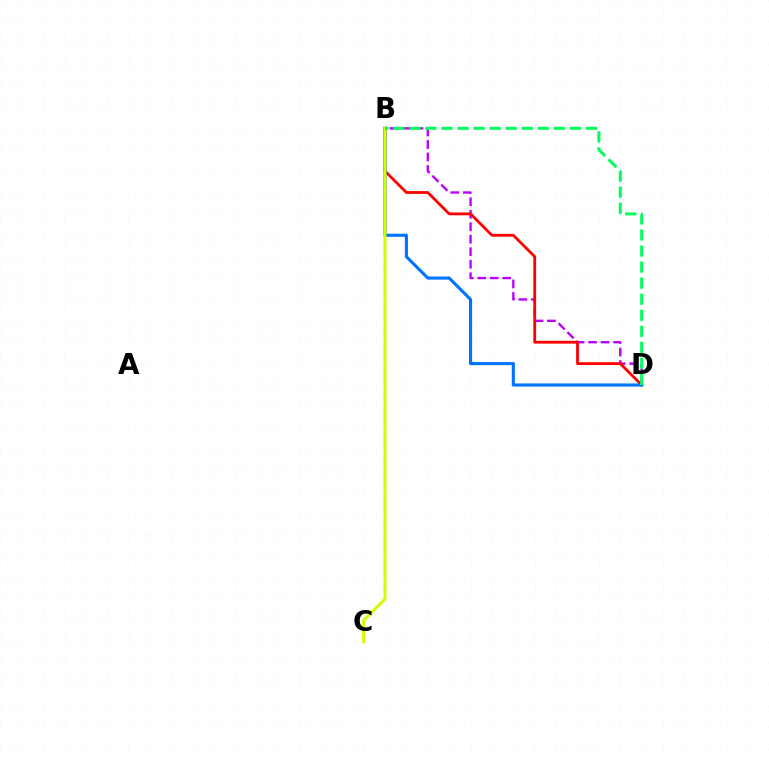{('B', 'D'): [{'color': '#b900ff', 'line_style': 'dashed', 'thickness': 1.7}, {'color': '#ff0000', 'line_style': 'solid', 'thickness': 2.01}, {'color': '#0074ff', 'line_style': 'solid', 'thickness': 2.24}, {'color': '#00ff5c', 'line_style': 'dashed', 'thickness': 2.18}], ('B', 'C'): [{'color': '#d1ff00', 'line_style': 'solid', 'thickness': 2.16}]}